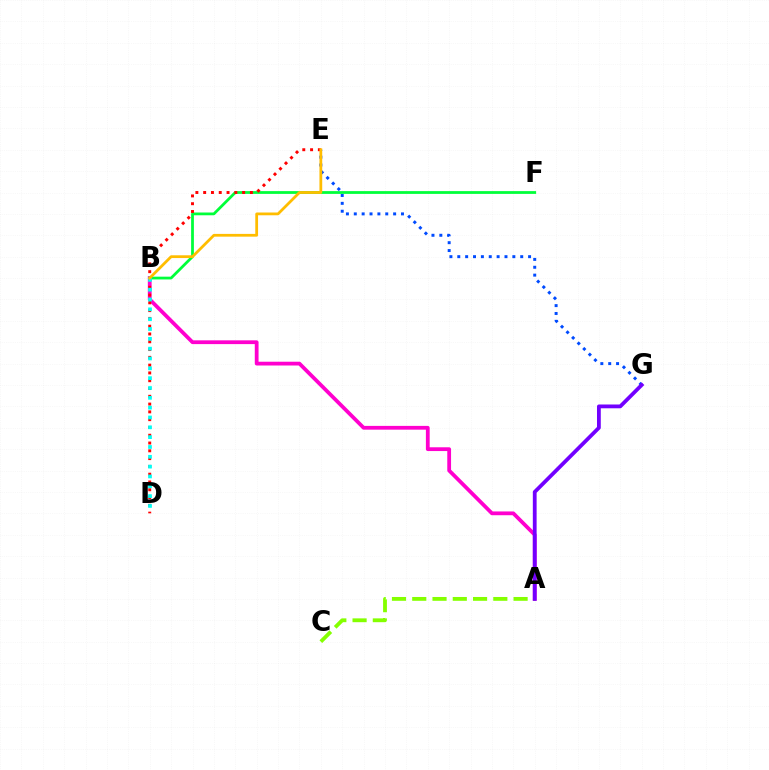{('A', 'B'): [{'color': '#ff00cf', 'line_style': 'solid', 'thickness': 2.72}], ('B', 'F'): [{'color': '#00ff39', 'line_style': 'solid', 'thickness': 1.99}], ('E', 'G'): [{'color': '#004bff', 'line_style': 'dotted', 'thickness': 2.14}], ('A', 'C'): [{'color': '#84ff00', 'line_style': 'dashed', 'thickness': 2.75}], ('A', 'G'): [{'color': '#7200ff', 'line_style': 'solid', 'thickness': 2.73}], ('D', 'E'): [{'color': '#ff0000', 'line_style': 'dotted', 'thickness': 2.12}], ('B', 'D'): [{'color': '#00fff6', 'line_style': 'dotted', 'thickness': 2.67}], ('B', 'E'): [{'color': '#ffbd00', 'line_style': 'solid', 'thickness': 1.99}]}